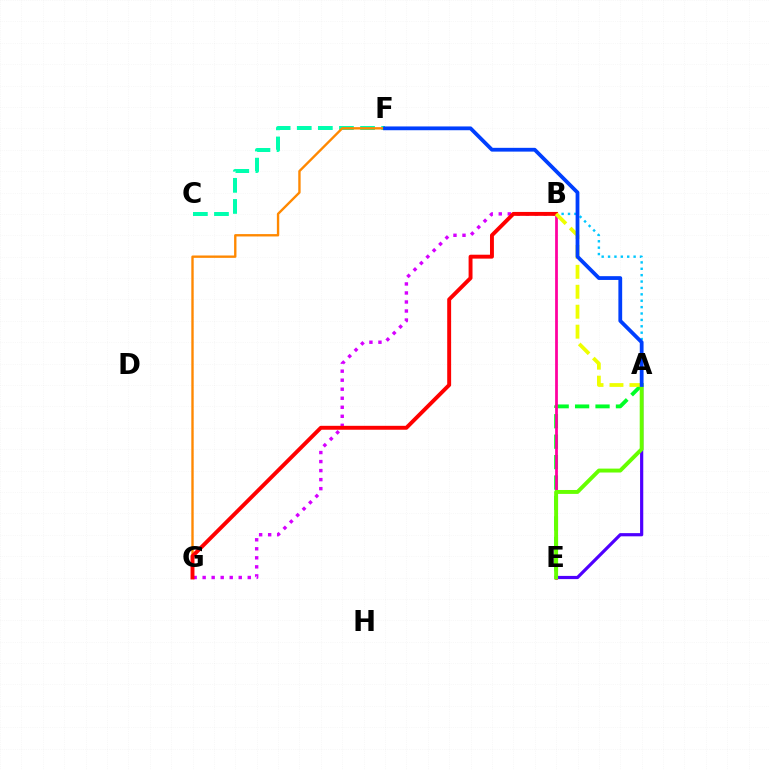{('A', 'B'): [{'color': '#00c7ff', 'line_style': 'dotted', 'thickness': 1.74}, {'color': '#eeff00', 'line_style': 'dashed', 'thickness': 2.71}], ('C', 'F'): [{'color': '#00ffaf', 'line_style': 'dashed', 'thickness': 2.87}], ('A', 'E'): [{'color': '#00ff27', 'line_style': 'dashed', 'thickness': 2.78}, {'color': '#4f00ff', 'line_style': 'solid', 'thickness': 2.3}, {'color': '#66ff00', 'line_style': 'solid', 'thickness': 2.82}], ('F', 'G'): [{'color': '#ff8800', 'line_style': 'solid', 'thickness': 1.71}], ('B', 'E'): [{'color': '#ff00a0', 'line_style': 'solid', 'thickness': 1.99}], ('B', 'G'): [{'color': '#d600ff', 'line_style': 'dotted', 'thickness': 2.45}, {'color': '#ff0000', 'line_style': 'solid', 'thickness': 2.82}], ('A', 'F'): [{'color': '#003fff', 'line_style': 'solid', 'thickness': 2.72}]}